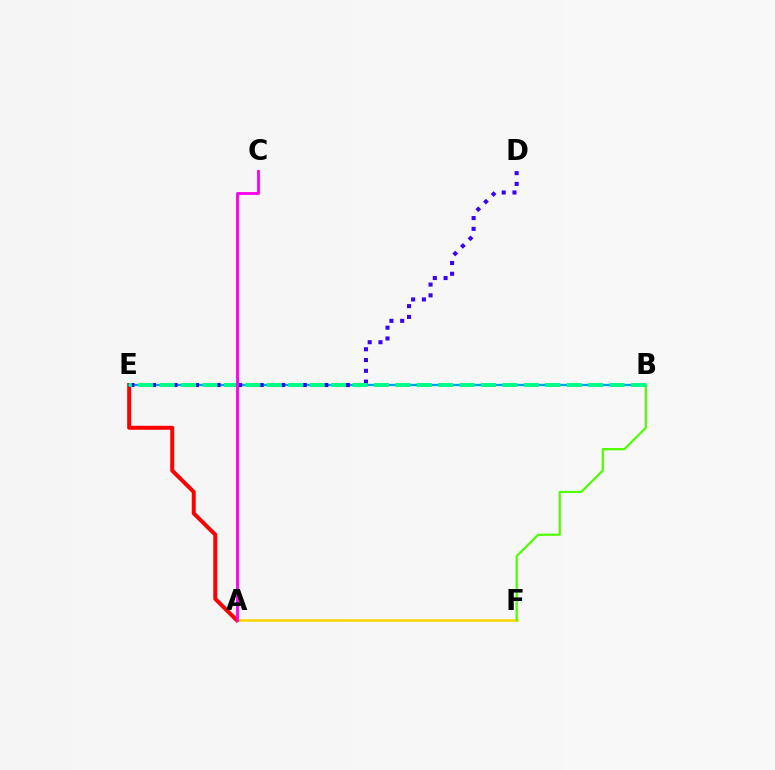{('A', 'E'): [{'color': '#ff0000', 'line_style': 'solid', 'thickness': 2.86}], ('B', 'E'): [{'color': '#009eff', 'line_style': 'solid', 'thickness': 1.66}, {'color': '#00ff86', 'line_style': 'dashed', 'thickness': 2.91}], ('D', 'E'): [{'color': '#3700ff', 'line_style': 'dotted', 'thickness': 2.93}], ('A', 'F'): [{'color': '#ffd500', 'line_style': 'solid', 'thickness': 1.82}], ('B', 'F'): [{'color': '#4fff00', 'line_style': 'solid', 'thickness': 1.61}], ('A', 'C'): [{'color': '#ff00ed', 'line_style': 'solid', 'thickness': 2.05}]}